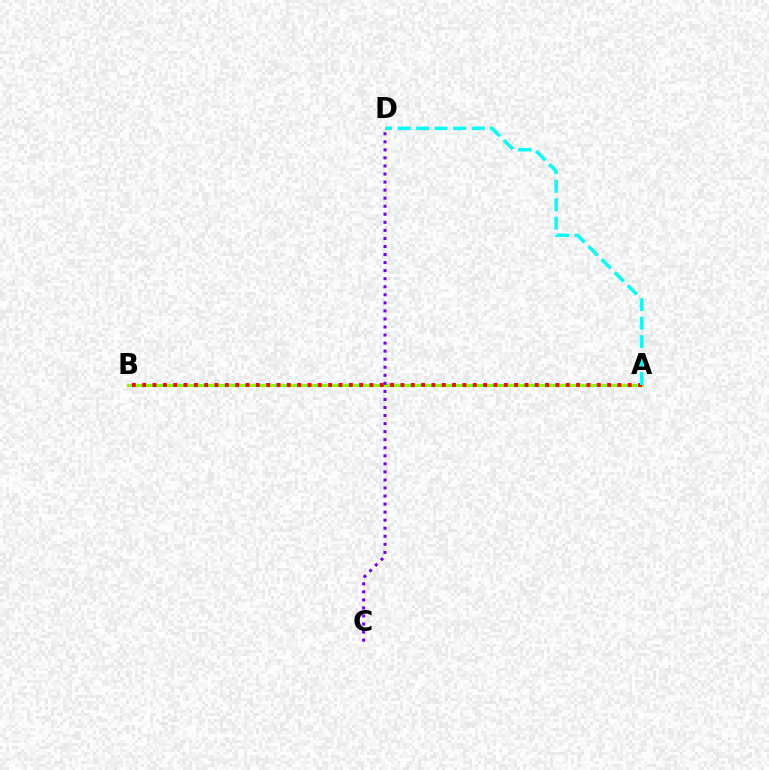{('A', 'B'): [{'color': '#84ff00', 'line_style': 'solid', 'thickness': 2.22}, {'color': '#ff0000', 'line_style': 'dotted', 'thickness': 2.81}], ('A', 'D'): [{'color': '#00fff6', 'line_style': 'dashed', 'thickness': 2.51}], ('C', 'D'): [{'color': '#7200ff', 'line_style': 'dotted', 'thickness': 2.19}]}